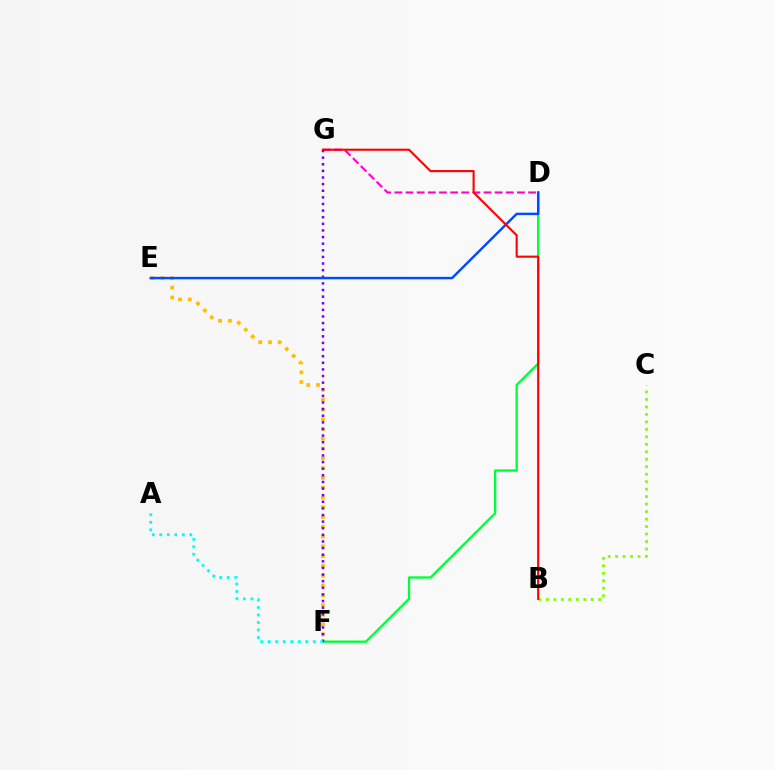{('E', 'F'): [{'color': '#ffbd00', 'line_style': 'dotted', 'thickness': 2.66}], ('D', 'F'): [{'color': '#00ff39', 'line_style': 'solid', 'thickness': 1.68}], ('D', 'G'): [{'color': '#ff00cf', 'line_style': 'dashed', 'thickness': 1.51}], ('B', 'C'): [{'color': '#84ff00', 'line_style': 'dotted', 'thickness': 2.03}], ('F', 'G'): [{'color': '#7200ff', 'line_style': 'dotted', 'thickness': 1.8}], ('A', 'F'): [{'color': '#00fff6', 'line_style': 'dotted', 'thickness': 2.04}], ('D', 'E'): [{'color': '#004bff', 'line_style': 'solid', 'thickness': 1.76}], ('B', 'G'): [{'color': '#ff0000', 'line_style': 'solid', 'thickness': 1.51}]}